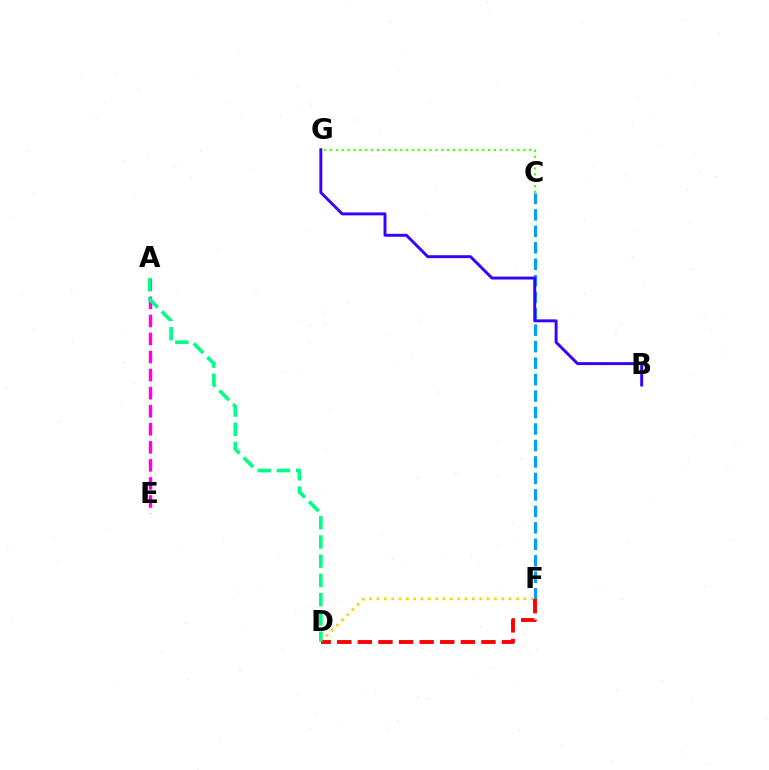{('C', 'F'): [{'color': '#009eff', 'line_style': 'dashed', 'thickness': 2.24}], ('C', 'G'): [{'color': '#4fff00', 'line_style': 'dotted', 'thickness': 1.59}], ('A', 'E'): [{'color': '#ff00ed', 'line_style': 'dashed', 'thickness': 2.45}], ('D', 'F'): [{'color': '#ffd500', 'line_style': 'dotted', 'thickness': 2.0}, {'color': '#ff0000', 'line_style': 'dashed', 'thickness': 2.8}], ('B', 'G'): [{'color': '#3700ff', 'line_style': 'solid', 'thickness': 2.1}], ('A', 'D'): [{'color': '#00ff86', 'line_style': 'dashed', 'thickness': 2.61}]}